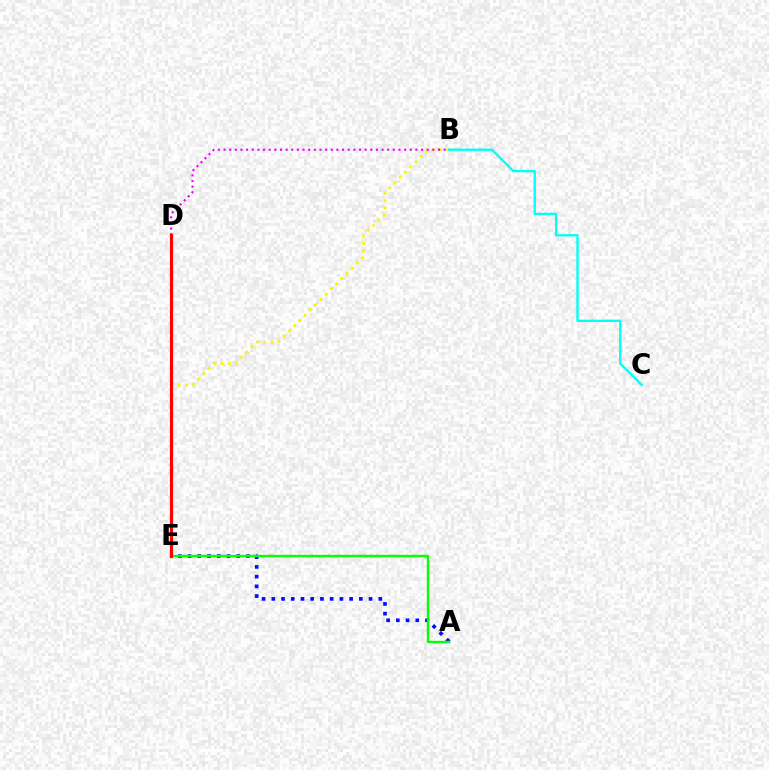{('B', 'E'): [{'color': '#fcf500', 'line_style': 'dotted', 'thickness': 2.01}], ('A', 'E'): [{'color': '#0010ff', 'line_style': 'dotted', 'thickness': 2.64}, {'color': '#08ff00', 'line_style': 'solid', 'thickness': 1.72}], ('B', 'D'): [{'color': '#ee00ff', 'line_style': 'dotted', 'thickness': 1.53}], ('B', 'C'): [{'color': '#00fff6', 'line_style': 'solid', 'thickness': 1.68}], ('D', 'E'): [{'color': '#ff0000', 'line_style': 'solid', 'thickness': 2.28}]}